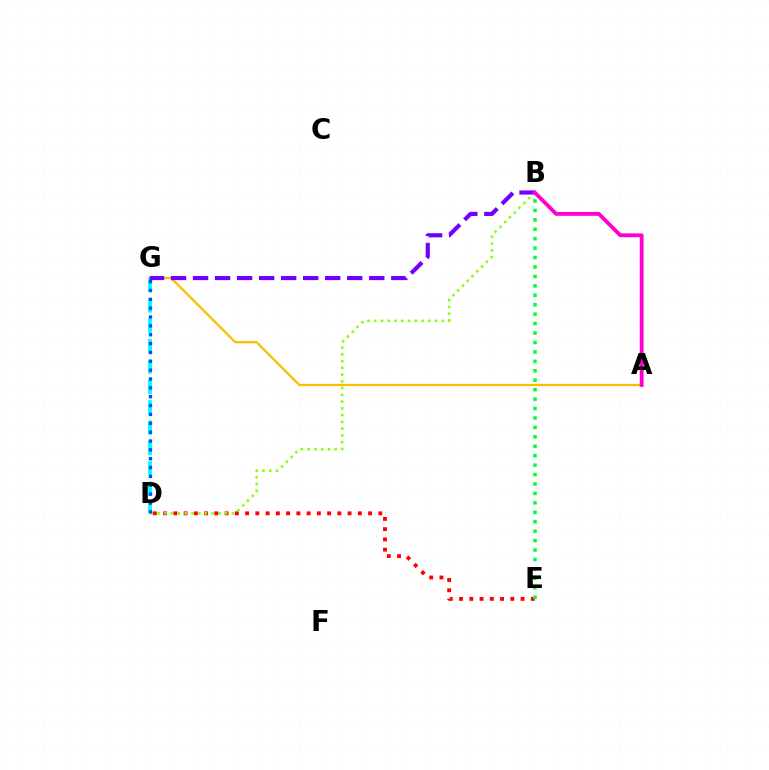{('A', 'G'): [{'color': '#ffbd00', 'line_style': 'solid', 'thickness': 1.63}], ('D', 'E'): [{'color': '#ff0000', 'line_style': 'dotted', 'thickness': 2.78}], ('B', 'D'): [{'color': '#84ff00', 'line_style': 'dotted', 'thickness': 1.84}], ('B', 'E'): [{'color': '#00ff39', 'line_style': 'dotted', 'thickness': 2.56}], ('D', 'G'): [{'color': '#00fff6', 'line_style': 'dashed', 'thickness': 2.77}, {'color': '#004bff', 'line_style': 'dotted', 'thickness': 2.41}], ('B', 'G'): [{'color': '#7200ff', 'line_style': 'dashed', 'thickness': 2.99}], ('A', 'B'): [{'color': '#ff00cf', 'line_style': 'solid', 'thickness': 2.76}]}